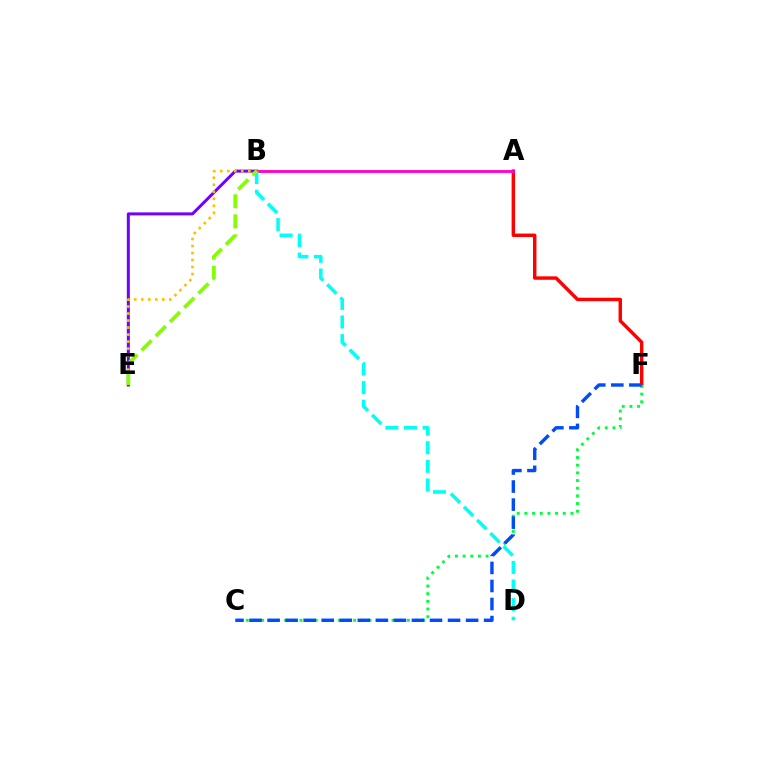{('B', 'E'): [{'color': '#7200ff', 'line_style': 'solid', 'thickness': 2.16}, {'color': '#ffbd00', 'line_style': 'dotted', 'thickness': 1.9}, {'color': '#84ff00', 'line_style': 'dashed', 'thickness': 2.73}], ('A', 'F'): [{'color': '#ff0000', 'line_style': 'solid', 'thickness': 2.47}], ('A', 'B'): [{'color': '#ff00cf', 'line_style': 'solid', 'thickness': 2.04}], ('C', 'F'): [{'color': '#00ff39', 'line_style': 'dotted', 'thickness': 2.08}, {'color': '#004bff', 'line_style': 'dashed', 'thickness': 2.45}], ('B', 'D'): [{'color': '#00fff6', 'line_style': 'dashed', 'thickness': 2.53}]}